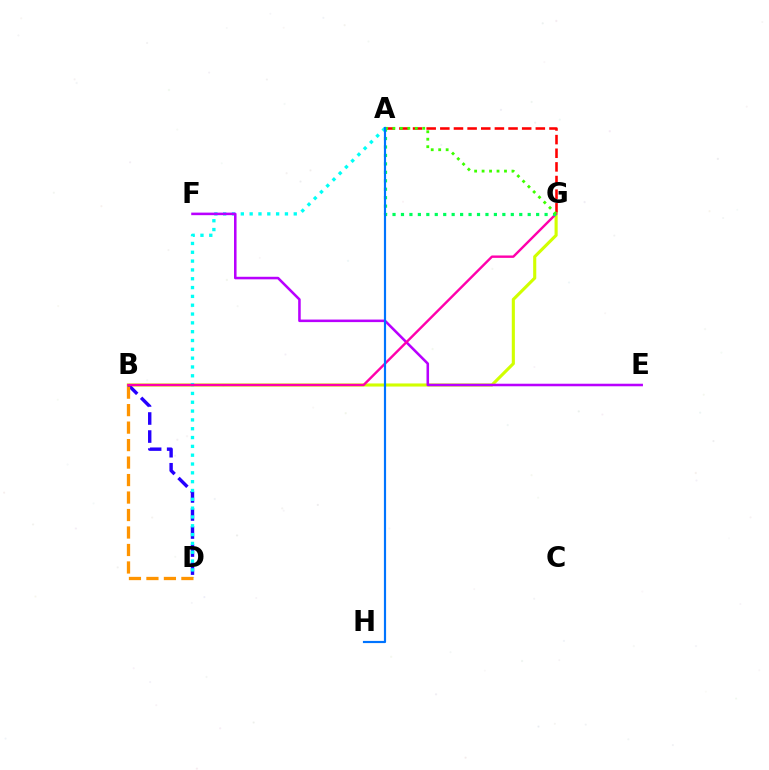{('B', 'G'): [{'color': '#d1ff00', 'line_style': 'solid', 'thickness': 2.24}, {'color': '#ff00ac', 'line_style': 'solid', 'thickness': 1.73}], ('B', 'D'): [{'color': '#2500ff', 'line_style': 'dashed', 'thickness': 2.45}, {'color': '#ff9400', 'line_style': 'dashed', 'thickness': 2.37}], ('A', 'D'): [{'color': '#00fff6', 'line_style': 'dotted', 'thickness': 2.4}], ('A', 'G'): [{'color': '#ff0000', 'line_style': 'dashed', 'thickness': 1.85}, {'color': '#00ff5c', 'line_style': 'dotted', 'thickness': 2.3}, {'color': '#3dff00', 'line_style': 'dotted', 'thickness': 2.03}], ('E', 'F'): [{'color': '#b900ff', 'line_style': 'solid', 'thickness': 1.84}], ('A', 'H'): [{'color': '#0074ff', 'line_style': 'solid', 'thickness': 1.57}]}